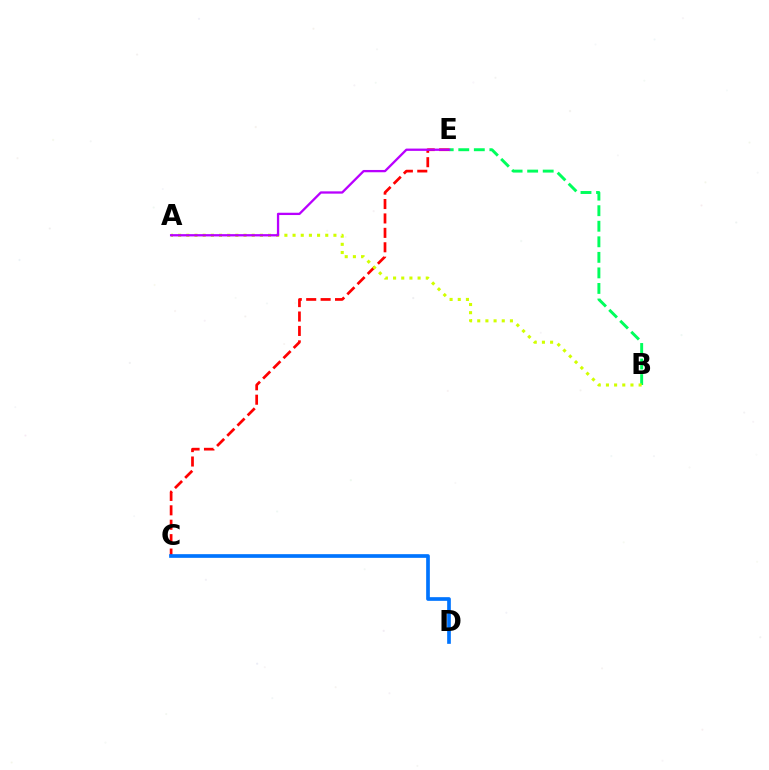{('B', 'E'): [{'color': '#00ff5c', 'line_style': 'dashed', 'thickness': 2.11}], ('C', 'E'): [{'color': '#ff0000', 'line_style': 'dashed', 'thickness': 1.96}], ('A', 'B'): [{'color': '#d1ff00', 'line_style': 'dotted', 'thickness': 2.22}], ('A', 'E'): [{'color': '#b900ff', 'line_style': 'solid', 'thickness': 1.65}], ('C', 'D'): [{'color': '#0074ff', 'line_style': 'solid', 'thickness': 2.65}]}